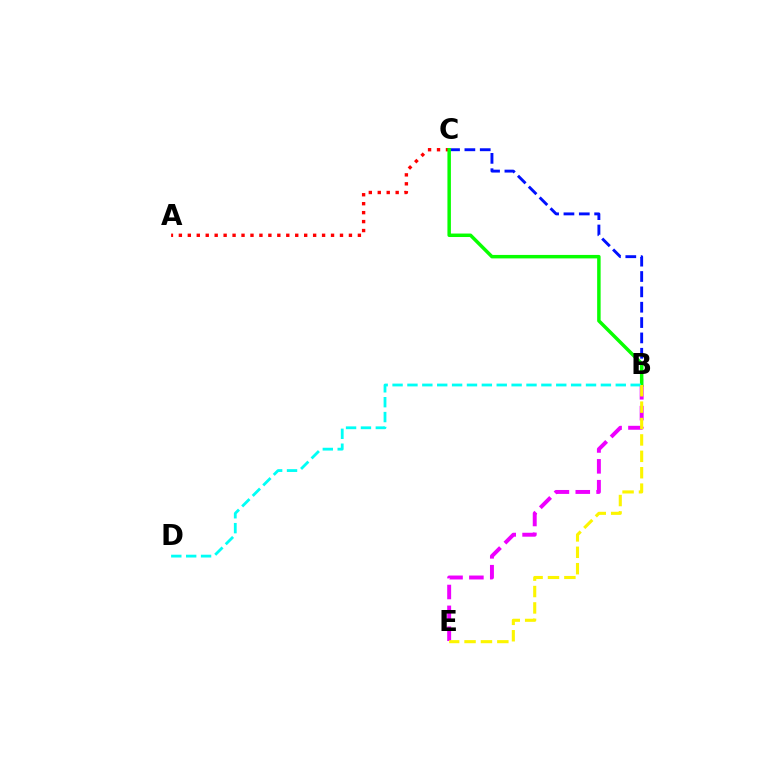{('B', 'E'): [{'color': '#ee00ff', 'line_style': 'dashed', 'thickness': 2.83}, {'color': '#fcf500', 'line_style': 'dashed', 'thickness': 2.23}], ('A', 'C'): [{'color': '#ff0000', 'line_style': 'dotted', 'thickness': 2.43}], ('B', 'C'): [{'color': '#0010ff', 'line_style': 'dashed', 'thickness': 2.09}, {'color': '#08ff00', 'line_style': 'solid', 'thickness': 2.5}], ('B', 'D'): [{'color': '#00fff6', 'line_style': 'dashed', 'thickness': 2.02}]}